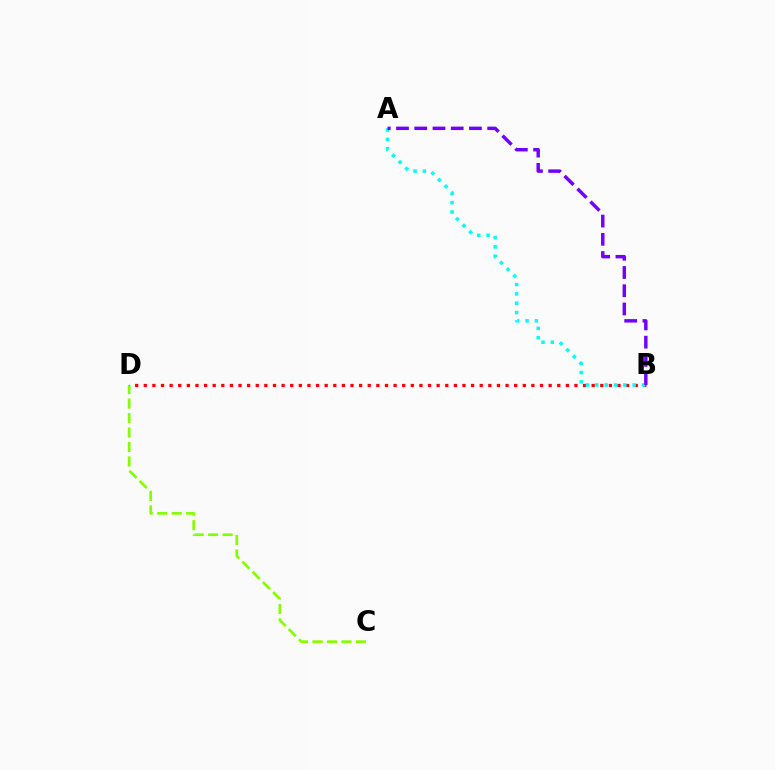{('C', 'D'): [{'color': '#84ff00', 'line_style': 'dashed', 'thickness': 1.97}], ('B', 'D'): [{'color': '#ff0000', 'line_style': 'dotted', 'thickness': 2.34}], ('A', 'B'): [{'color': '#00fff6', 'line_style': 'dotted', 'thickness': 2.54}, {'color': '#7200ff', 'line_style': 'dashed', 'thickness': 2.48}]}